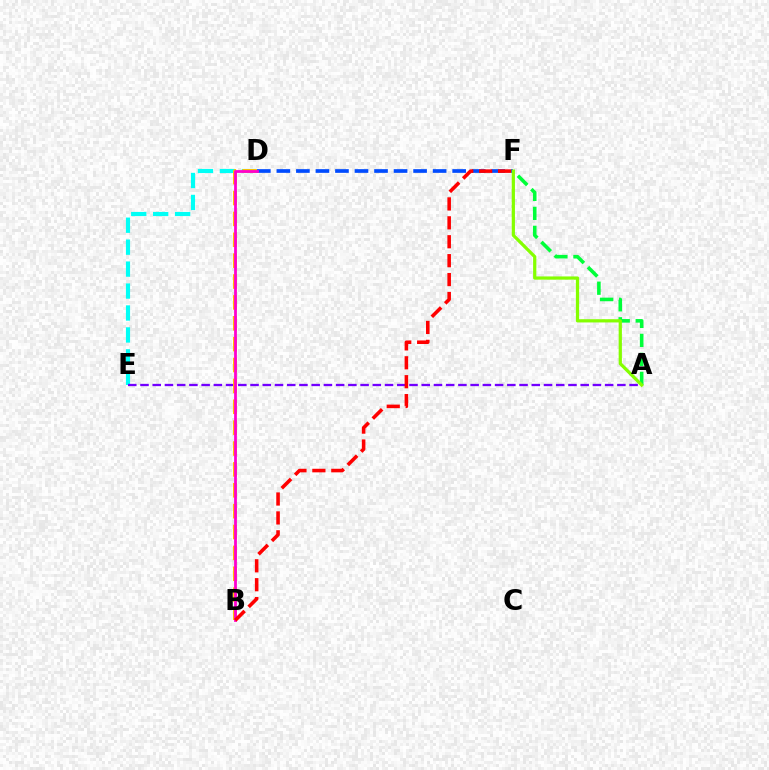{('D', 'E'): [{'color': '#00fff6', 'line_style': 'dashed', 'thickness': 2.98}], ('A', 'F'): [{'color': '#00ff39', 'line_style': 'dashed', 'thickness': 2.58}, {'color': '#84ff00', 'line_style': 'solid', 'thickness': 2.33}], ('D', 'F'): [{'color': '#004bff', 'line_style': 'dashed', 'thickness': 2.65}], ('A', 'E'): [{'color': '#7200ff', 'line_style': 'dashed', 'thickness': 1.66}], ('B', 'D'): [{'color': '#ffbd00', 'line_style': 'dashed', 'thickness': 2.84}, {'color': '#ff00cf', 'line_style': 'solid', 'thickness': 2.0}], ('B', 'F'): [{'color': '#ff0000', 'line_style': 'dashed', 'thickness': 2.57}]}